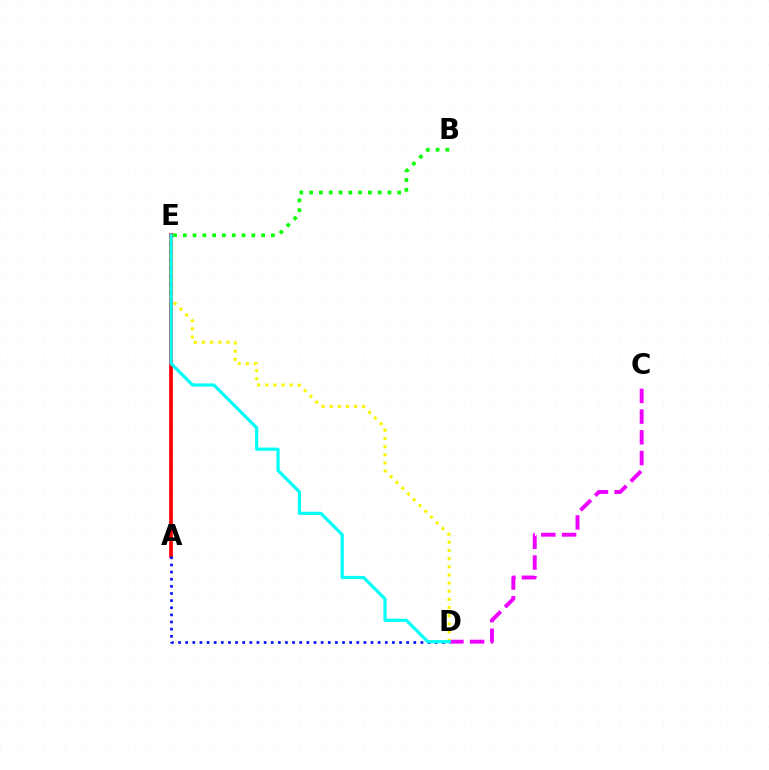{('C', 'D'): [{'color': '#ee00ff', 'line_style': 'dashed', 'thickness': 2.81}], ('A', 'E'): [{'color': '#ff0000', 'line_style': 'solid', 'thickness': 2.67}], ('A', 'D'): [{'color': '#0010ff', 'line_style': 'dotted', 'thickness': 1.94}], ('B', 'E'): [{'color': '#08ff00', 'line_style': 'dotted', 'thickness': 2.66}], ('D', 'E'): [{'color': '#fcf500', 'line_style': 'dotted', 'thickness': 2.21}, {'color': '#00fff6', 'line_style': 'solid', 'thickness': 2.29}]}